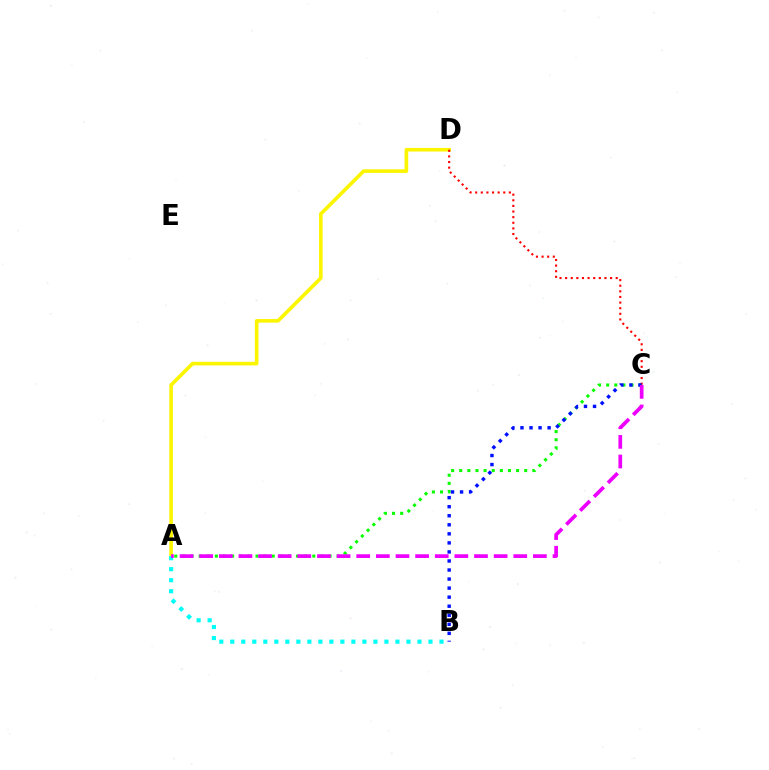{('A', 'D'): [{'color': '#fcf500', 'line_style': 'solid', 'thickness': 2.61}], ('A', 'C'): [{'color': '#08ff00', 'line_style': 'dotted', 'thickness': 2.21}, {'color': '#ee00ff', 'line_style': 'dashed', 'thickness': 2.67}], ('C', 'D'): [{'color': '#ff0000', 'line_style': 'dotted', 'thickness': 1.53}], ('A', 'B'): [{'color': '#00fff6', 'line_style': 'dotted', 'thickness': 2.99}], ('B', 'C'): [{'color': '#0010ff', 'line_style': 'dotted', 'thickness': 2.46}]}